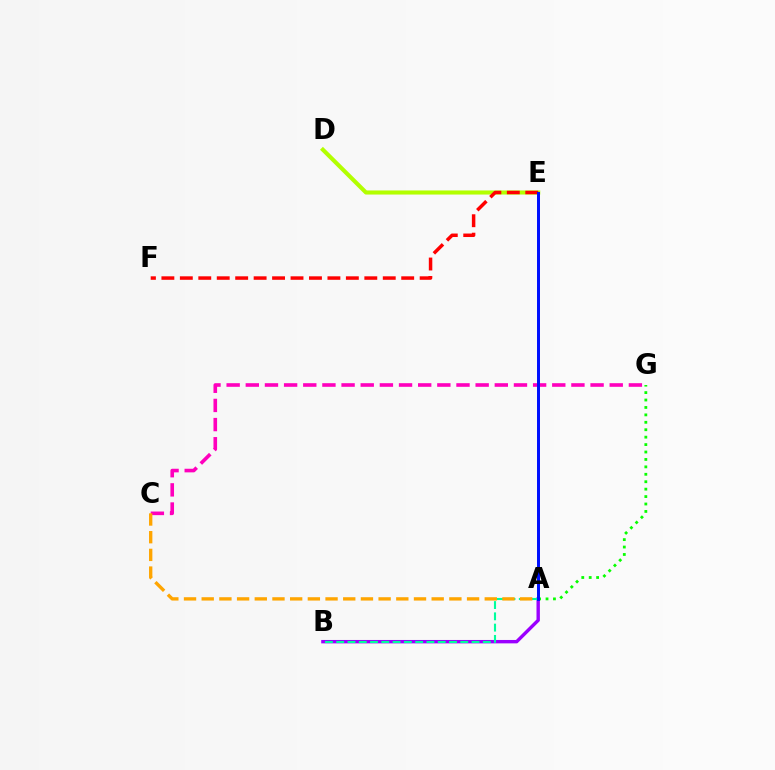{('D', 'E'): [{'color': '#b3ff00', 'line_style': 'solid', 'thickness': 2.95}], ('A', 'E'): [{'color': '#00b5ff', 'line_style': 'dashed', 'thickness': 2.12}, {'color': '#0010ff', 'line_style': 'solid', 'thickness': 2.14}], ('C', 'G'): [{'color': '#ff00bd', 'line_style': 'dashed', 'thickness': 2.6}], ('A', 'G'): [{'color': '#08ff00', 'line_style': 'dotted', 'thickness': 2.02}], ('A', 'B'): [{'color': '#9b00ff', 'line_style': 'solid', 'thickness': 2.45}, {'color': '#00ff9d', 'line_style': 'dashed', 'thickness': 1.53}], ('E', 'F'): [{'color': '#ff0000', 'line_style': 'dashed', 'thickness': 2.51}], ('A', 'C'): [{'color': '#ffa500', 'line_style': 'dashed', 'thickness': 2.4}]}